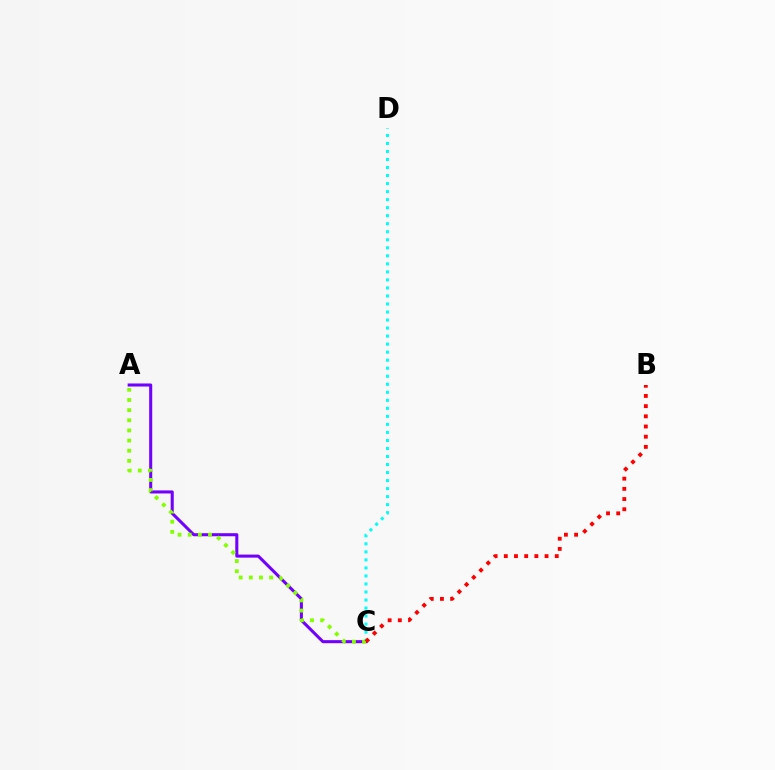{('A', 'C'): [{'color': '#7200ff', 'line_style': 'solid', 'thickness': 2.2}, {'color': '#84ff00', 'line_style': 'dotted', 'thickness': 2.76}], ('C', 'D'): [{'color': '#00fff6', 'line_style': 'dotted', 'thickness': 2.18}], ('B', 'C'): [{'color': '#ff0000', 'line_style': 'dotted', 'thickness': 2.77}]}